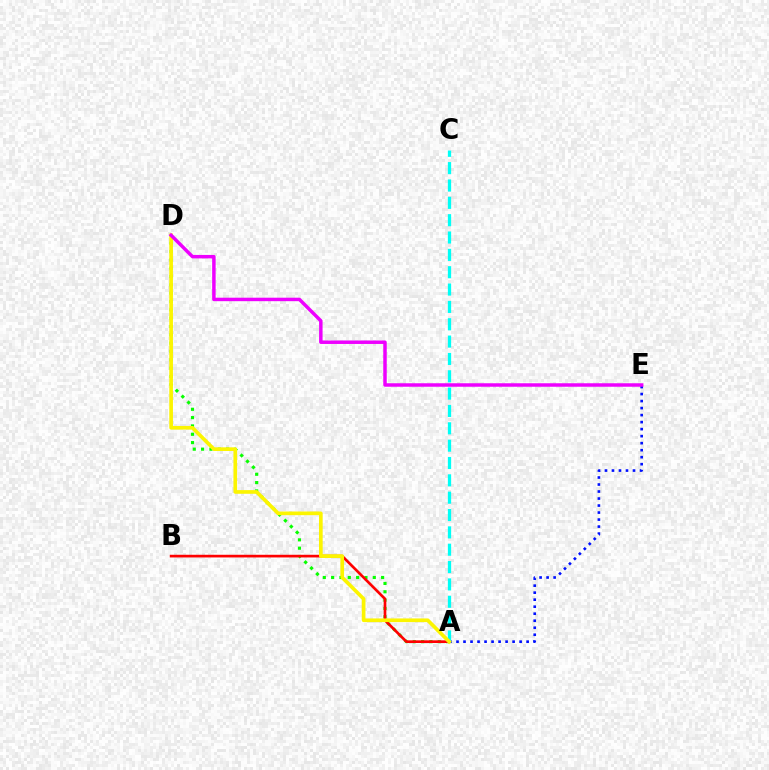{('A', 'D'): [{'color': '#08ff00', 'line_style': 'dotted', 'thickness': 2.26}, {'color': '#fcf500', 'line_style': 'solid', 'thickness': 2.64}], ('A', 'B'): [{'color': '#ff0000', 'line_style': 'solid', 'thickness': 1.93}], ('A', 'E'): [{'color': '#0010ff', 'line_style': 'dotted', 'thickness': 1.91}], ('A', 'C'): [{'color': '#00fff6', 'line_style': 'dashed', 'thickness': 2.36}], ('D', 'E'): [{'color': '#ee00ff', 'line_style': 'solid', 'thickness': 2.5}]}